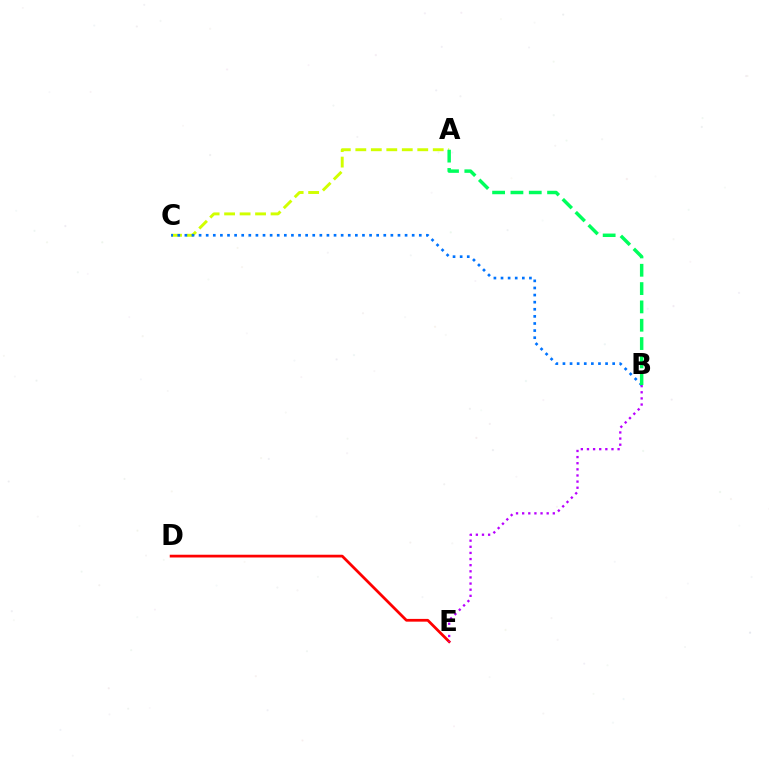{('A', 'C'): [{'color': '#d1ff00', 'line_style': 'dashed', 'thickness': 2.1}], ('D', 'E'): [{'color': '#ff0000', 'line_style': 'solid', 'thickness': 1.98}], ('B', 'E'): [{'color': '#b900ff', 'line_style': 'dotted', 'thickness': 1.67}], ('B', 'C'): [{'color': '#0074ff', 'line_style': 'dotted', 'thickness': 1.93}], ('A', 'B'): [{'color': '#00ff5c', 'line_style': 'dashed', 'thickness': 2.49}]}